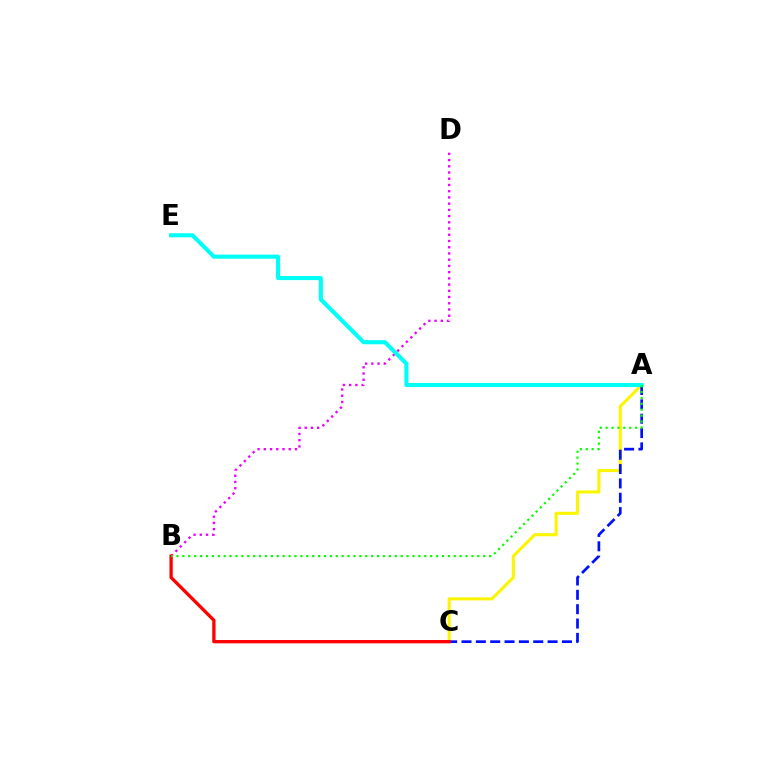{('A', 'C'): [{'color': '#fcf500', 'line_style': 'solid', 'thickness': 2.22}, {'color': '#0010ff', 'line_style': 'dashed', 'thickness': 1.95}], ('B', 'D'): [{'color': '#ee00ff', 'line_style': 'dotted', 'thickness': 1.69}], ('A', 'E'): [{'color': '#00fff6', 'line_style': 'solid', 'thickness': 2.95}], ('B', 'C'): [{'color': '#ff0000', 'line_style': 'solid', 'thickness': 2.38}], ('A', 'B'): [{'color': '#08ff00', 'line_style': 'dotted', 'thickness': 1.6}]}